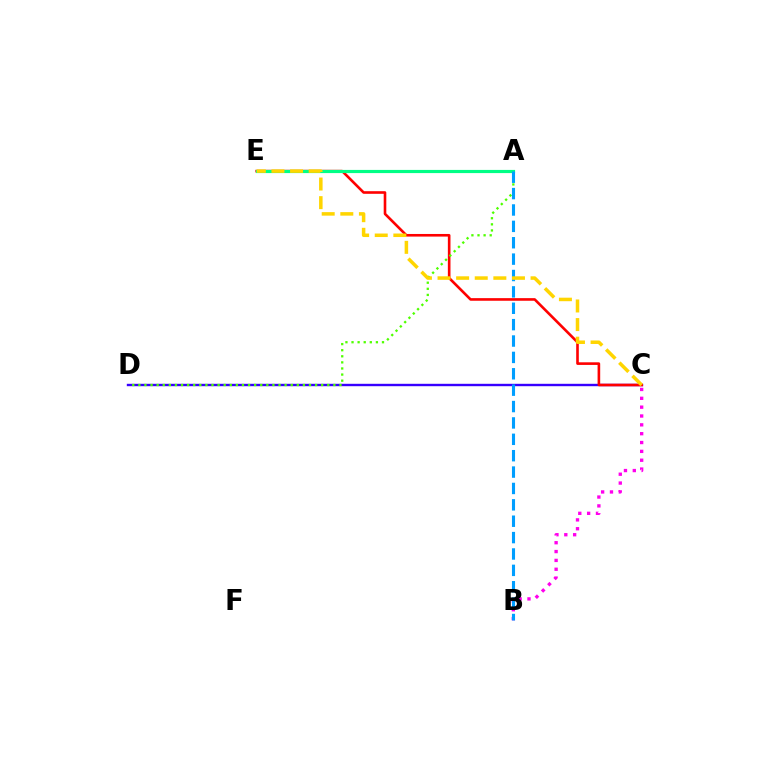{('C', 'D'): [{'color': '#3700ff', 'line_style': 'solid', 'thickness': 1.73}], ('C', 'E'): [{'color': '#ff0000', 'line_style': 'solid', 'thickness': 1.89}, {'color': '#ffd500', 'line_style': 'dashed', 'thickness': 2.53}], ('B', 'C'): [{'color': '#ff00ed', 'line_style': 'dotted', 'thickness': 2.4}], ('A', 'D'): [{'color': '#4fff00', 'line_style': 'dotted', 'thickness': 1.66}], ('A', 'E'): [{'color': '#00ff86', 'line_style': 'solid', 'thickness': 2.28}], ('A', 'B'): [{'color': '#009eff', 'line_style': 'dashed', 'thickness': 2.23}]}